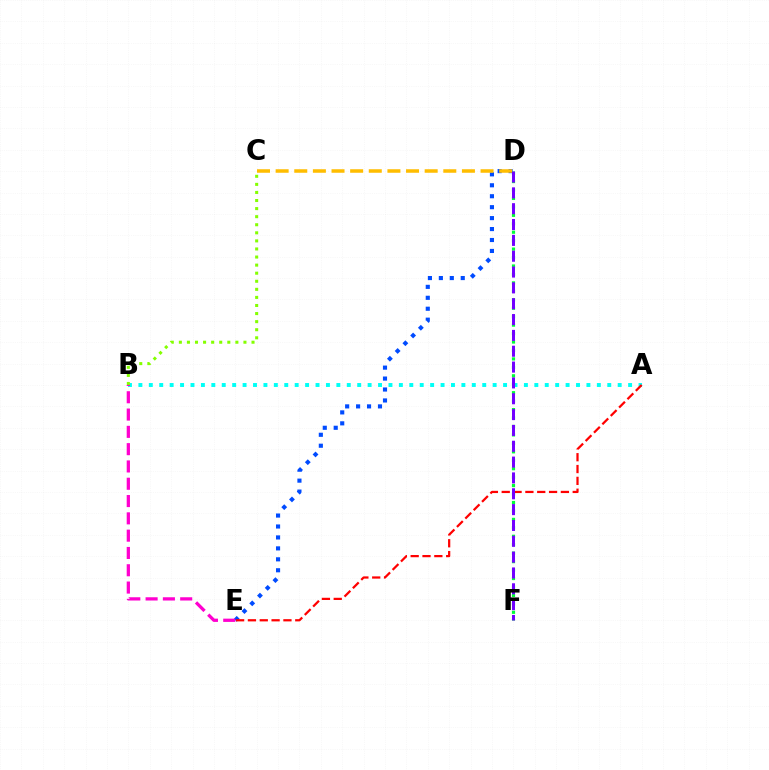{('A', 'B'): [{'color': '#00fff6', 'line_style': 'dotted', 'thickness': 2.83}], ('D', 'E'): [{'color': '#004bff', 'line_style': 'dotted', 'thickness': 2.97}], ('D', 'F'): [{'color': '#00ff39', 'line_style': 'dotted', 'thickness': 2.29}, {'color': '#7200ff', 'line_style': 'dashed', 'thickness': 2.15}], ('B', 'E'): [{'color': '#ff00cf', 'line_style': 'dashed', 'thickness': 2.35}], ('A', 'E'): [{'color': '#ff0000', 'line_style': 'dashed', 'thickness': 1.61}], ('C', 'D'): [{'color': '#ffbd00', 'line_style': 'dashed', 'thickness': 2.53}], ('B', 'C'): [{'color': '#84ff00', 'line_style': 'dotted', 'thickness': 2.19}]}